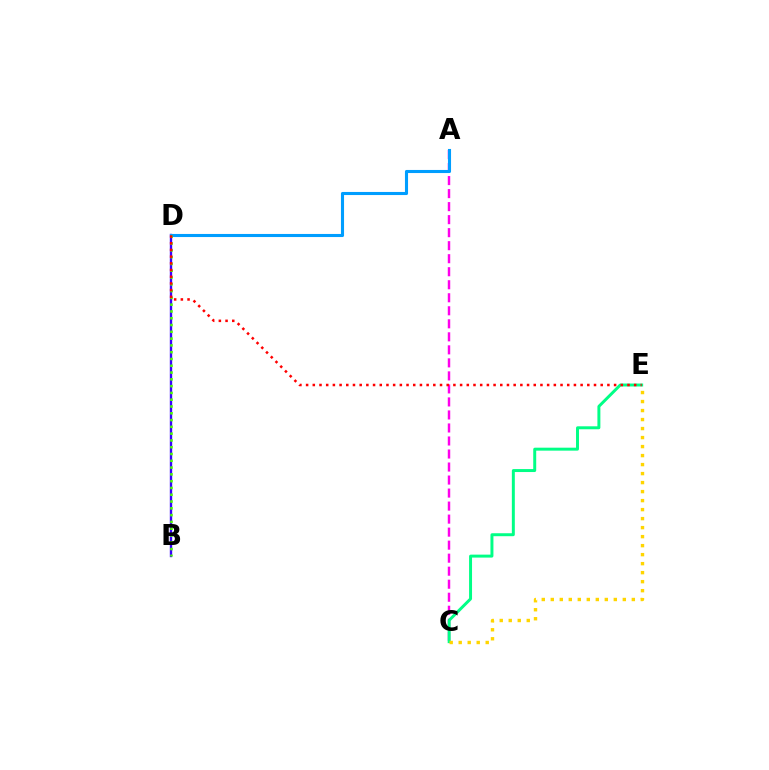{('B', 'D'): [{'color': '#3700ff', 'line_style': 'solid', 'thickness': 1.71}, {'color': '#4fff00', 'line_style': 'dotted', 'thickness': 1.84}], ('A', 'C'): [{'color': '#ff00ed', 'line_style': 'dashed', 'thickness': 1.77}], ('A', 'D'): [{'color': '#009eff', 'line_style': 'solid', 'thickness': 2.22}], ('C', 'E'): [{'color': '#00ff86', 'line_style': 'solid', 'thickness': 2.13}, {'color': '#ffd500', 'line_style': 'dotted', 'thickness': 2.45}], ('D', 'E'): [{'color': '#ff0000', 'line_style': 'dotted', 'thickness': 1.82}]}